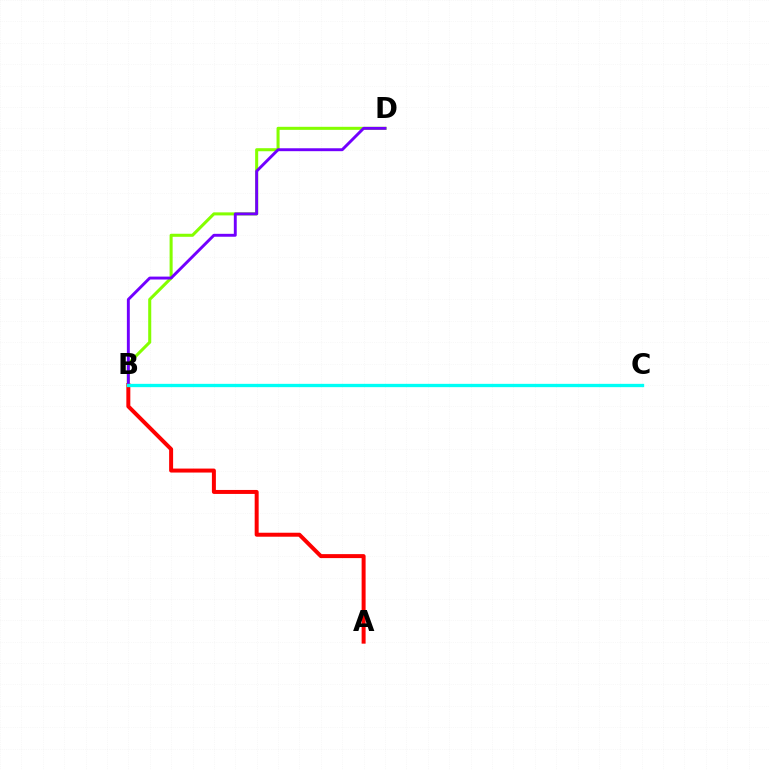{('A', 'B'): [{'color': '#ff0000', 'line_style': 'solid', 'thickness': 2.86}], ('B', 'D'): [{'color': '#84ff00', 'line_style': 'solid', 'thickness': 2.19}, {'color': '#7200ff', 'line_style': 'solid', 'thickness': 2.1}], ('B', 'C'): [{'color': '#00fff6', 'line_style': 'solid', 'thickness': 2.39}]}